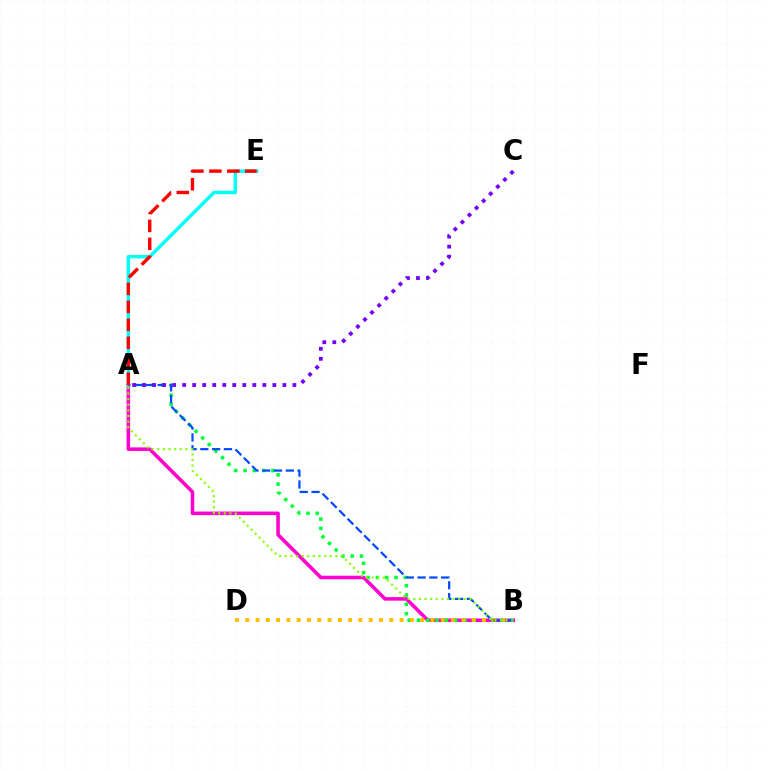{('A', 'B'): [{'color': '#ff00cf', 'line_style': 'solid', 'thickness': 2.56}, {'color': '#00ff39', 'line_style': 'dotted', 'thickness': 2.53}, {'color': '#004bff', 'line_style': 'dashed', 'thickness': 1.6}, {'color': '#84ff00', 'line_style': 'dotted', 'thickness': 1.53}], ('B', 'D'): [{'color': '#ffbd00', 'line_style': 'dotted', 'thickness': 2.8}], ('A', 'E'): [{'color': '#00fff6', 'line_style': 'solid', 'thickness': 2.47}, {'color': '#ff0000', 'line_style': 'dashed', 'thickness': 2.44}], ('A', 'C'): [{'color': '#7200ff', 'line_style': 'dotted', 'thickness': 2.72}]}